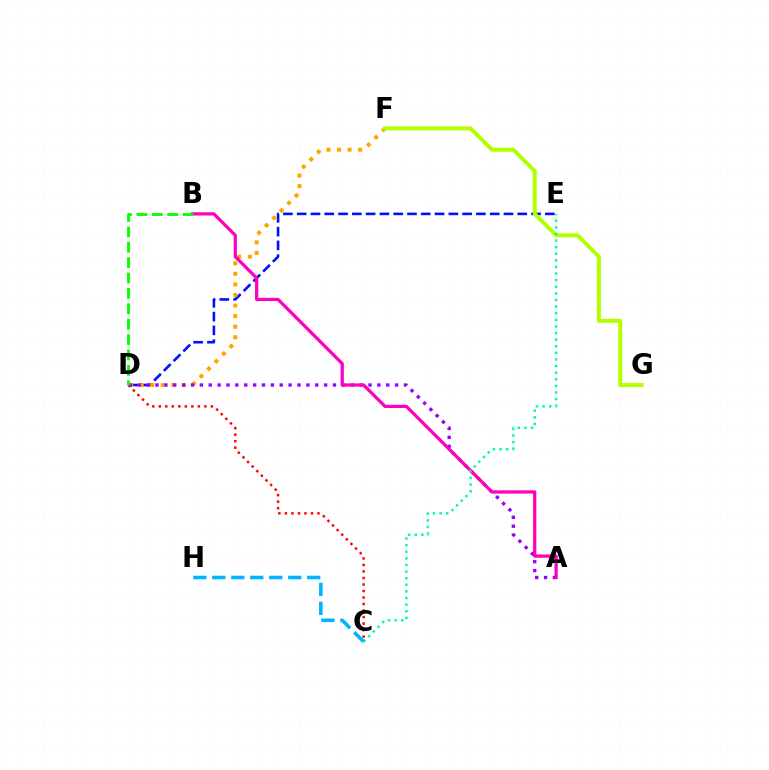{('D', 'E'): [{'color': '#0010ff', 'line_style': 'dashed', 'thickness': 1.87}], ('D', 'F'): [{'color': '#ffa500', 'line_style': 'dotted', 'thickness': 2.87}], ('C', 'D'): [{'color': '#ff0000', 'line_style': 'dotted', 'thickness': 1.77}], ('A', 'D'): [{'color': '#9b00ff', 'line_style': 'dotted', 'thickness': 2.41}], ('A', 'B'): [{'color': '#ff00bd', 'line_style': 'solid', 'thickness': 2.34}], ('B', 'D'): [{'color': '#08ff00', 'line_style': 'dashed', 'thickness': 2.09}], ('F', 'G'): [{'color': '#b3ff00', 'line_style': 'solid', 'thickness': 2.88}], ('C', 'E'): [{'color': '#00ff9d', 'line_style': 'dotted', 'thickness': 1.79}], ('C', 'H'): [{'color': '#00b5ff', 'line_style': 'dashed', 'thickness': 2.58}]}